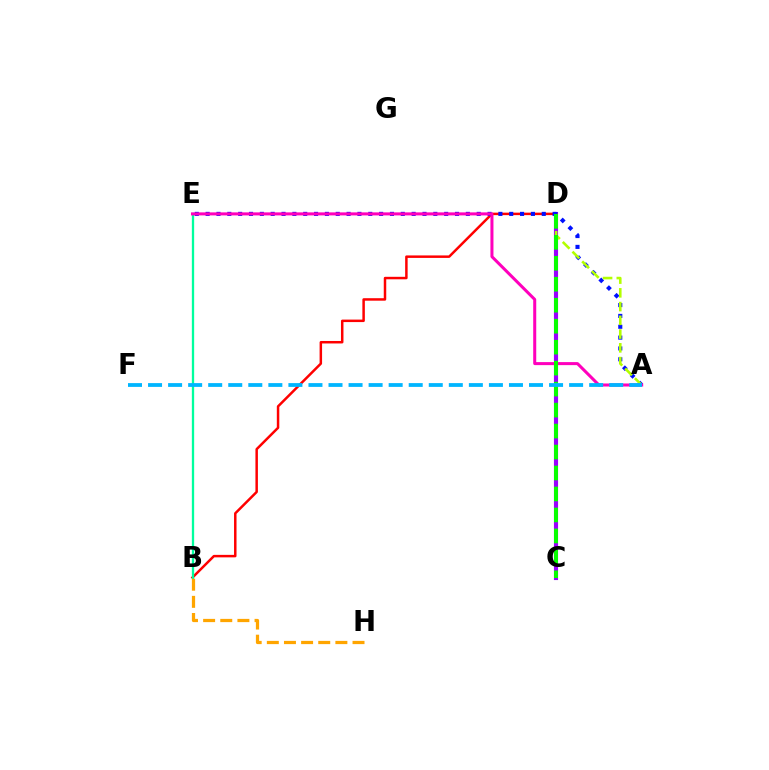{('C', 'D'): [{'color': '#9b00ff', 'line_style': 'solid', 'thickness': 2.97}, {'color': '#08ff00', 'line_style': 'dashed', 'thickness': 2.85}], ('B', 'D'): [{'color': '#ff0000', 'line_style': 'solid', 'thickness': 1.79}], ('B', 'E'): [{'color': '#00ff9d', 'line_style': 'solid', 'thickness': 1.66}], ('A', 'E'): [{'color': '#0010ff', 'line_style': 'dotted', 'thickness': 2.95}, {'color': '#ff00bd', 'line_style': 'solid', 'thickness': 2.18}], ('A', 'D'): [{'color': '#b3ff00', 'line_style': 'dashed', 'thickness': 1.87}], ('B', 'H'): [{'color': '#ffa500', 'line_style': 'dashed', 'thickness': 2.33}], ('A', 'F'): [{'color': '#00b5ff', 'line_style': 'dashed', 'thickness': 2.72}]}